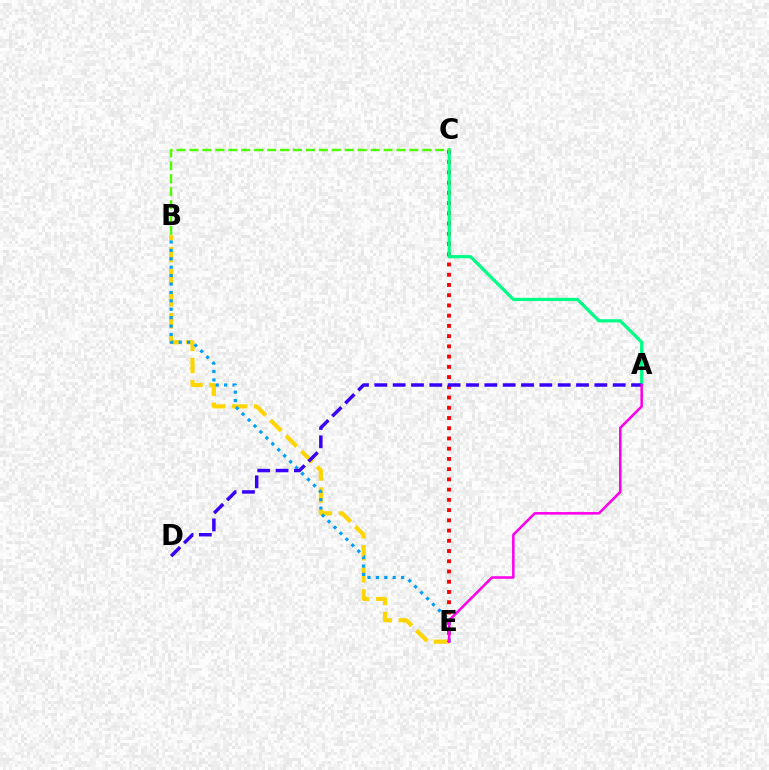{('B', 'E'): [{'color': '#ffd500', 'line_style': 'dashed', 'thickness': 2.99}, {'color': '#009eff', 'line_style': 'dotted', 'thickness': 2.28}], ('C', 'E'): [{'color': '#ff0000', 'line_style': 'dotted', 'thickness': 2.78}], ('A', 'C'): [{'color': '#00ff86', 'line_style': 'solid', 'thickness': 2.32}], ('A', 'D'): [{'color': '#3700ff', 'line_style': 'dashed', 'thickness': 2.49}], ('B', 'C'): [{'color': '#4fff00', 'line_style': 'dashed', 'thickness': 1.76}], ('A', 'E'): [{'color': '#ff00ed', 'line_style': 'solid', 'thickness': 1.84}]}